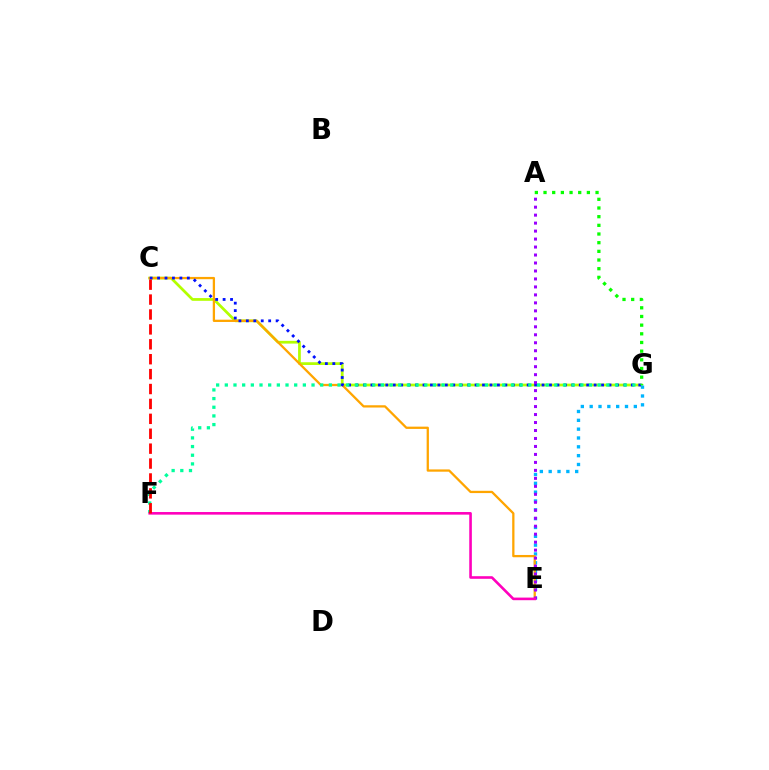{('C', 'G'): [{'color': '#b3ff00', 'line_style': 'solid', 'thickness': 1.98}, {'color': '#0010ff', 'line_style': 'dotted', 'thickness': 2.02}], ('E', 'G'): [{'color': '#00b5ff', 'line_style': 'dotted', 'thickness': 2.4}], ('C', 'E'): [{'color': '#ffa500', 'line_style': 'solid', 'thickness': 1.64}], ('F', 'G'): [{'color': '#00ff9d', 'line_style': 'dotted', 'thickness': 2.36}], ('A', 'G'): [{'color': '#08ff00', 'line_style': 'dotted', 'thickness': 2.36}], ('A', 'E'): [{'color': '#9b00ff', 'line_style': 'dotted', 'thickness': 2.17}], ('E', 'F'): [{'color': '#ff00bd', 'line_style': 'solid', 'thickness': 1.88}], ('C', 'F'): [{'color': '#ff0000', 'line_style': 'dashed', 'thickness': 2.03}]}